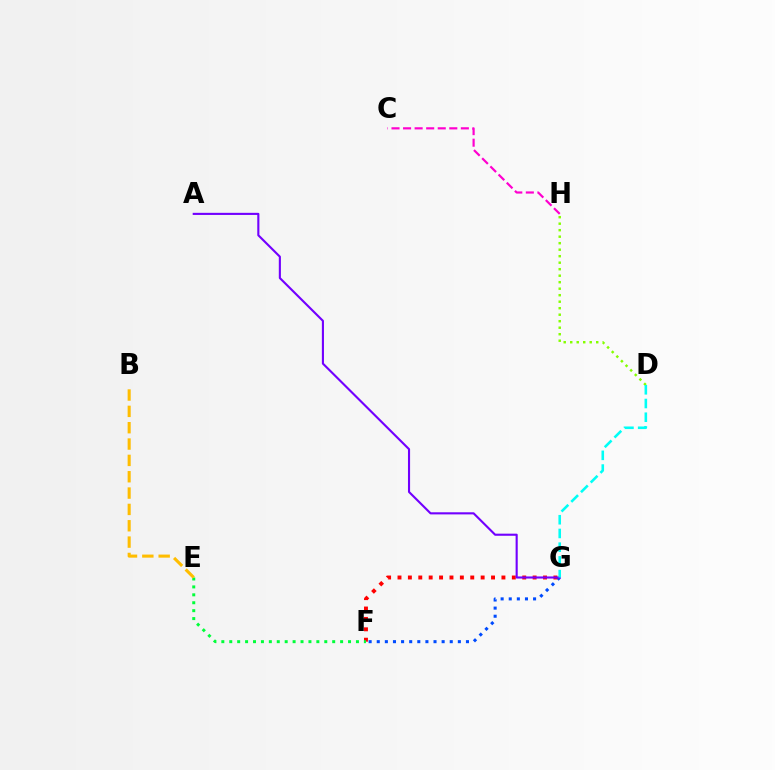{('F', 'G'): [{'color': '#004bff', 'line_style': 'dotted', 'thickness': 2.2}, {'color': '#ff0000', 'line_style': 'dotted', 'thickness': 2.82}], ('D', 'H'): [{'color': '#84ff00', 'line_style': 'dotted', 'thickness': 1.77}], ('C', 'H'): [{'color': '#ff00cf', 'line_style': 'dashed', 'thickness': 1.57}], ('A', 'G'): [{'color': '#7200ff', 'line_style': 'solid', 'thickness': 1.52}], ('D', 'G'): [{'color': '#00fff6', 'line_style': 'dashed', 'thickness': 1.86}], ('E', 'F'): [{'color': '#00ff39', 'line_style': 'dotted', 'thickness': 2.15}], ('B', 'E'): [{'color': '#ffbd00', 'line_style': 'dashed', 'thickness': 2.22}]}